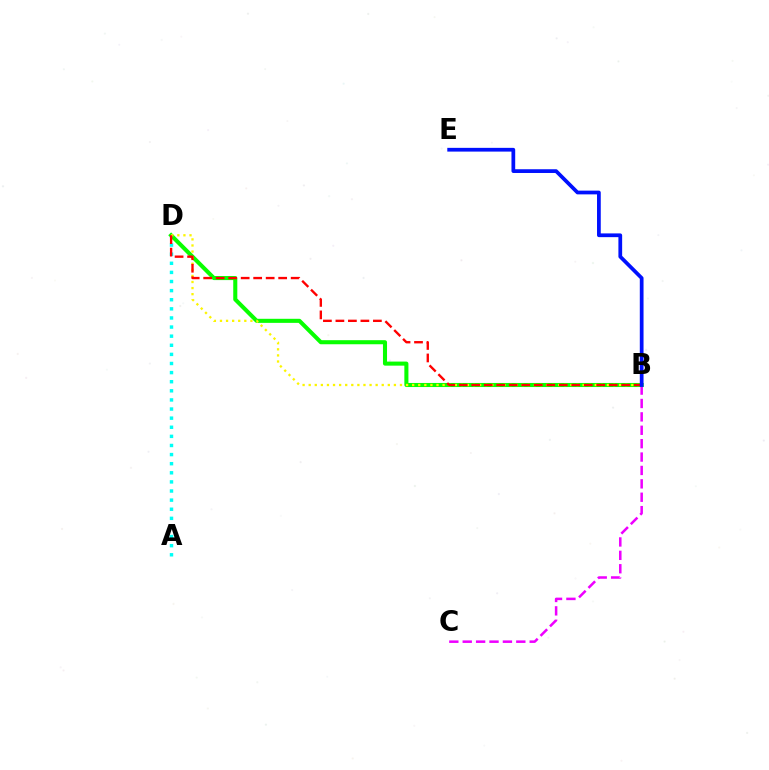{('A', 'D'): [{'color': '#00fff6', 'line_style': 'dotted', 'thickness': 2.47}], ('B', 'C'): [{'color': '#ee00ff', 'line_style': 'dashed', 'thickness': 1.82}], ('B', 'D'): [{'color': '#08ff00', 'line_style': 'solid', 'thickness': 2.93}, {'color': '#fcf500', 'line_style': 'dotted', 'thickness': 1.65}, {'color': '#ff0000', 'line_style': 'dashed', 'thickness': 1.7}], ('B', 'E'): [{'color': '#0010ff', 'line_style': 'solid', 'thickness': 2.69}]}